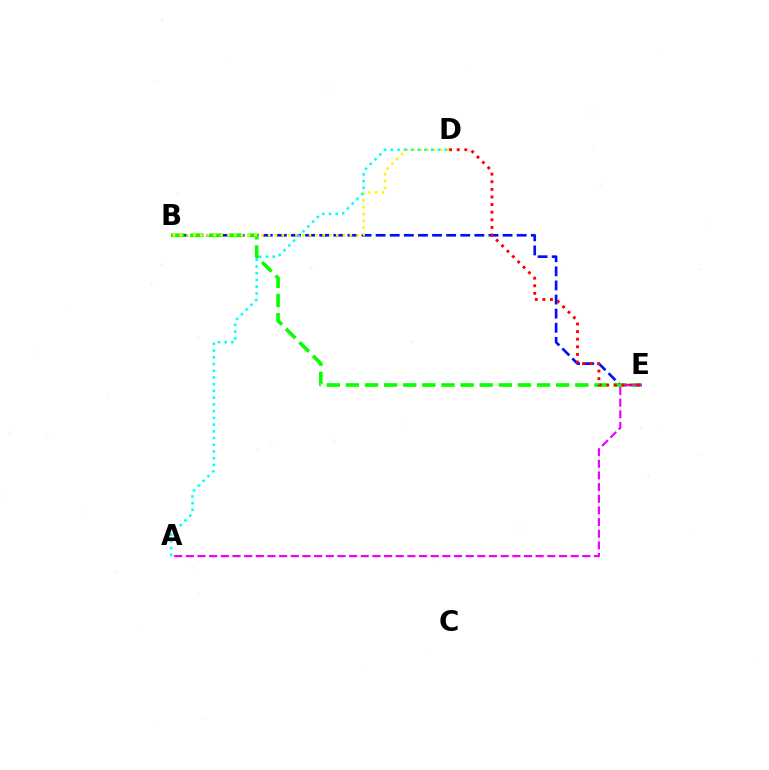{('B', 'E'): [{'color': '#0010ff', 'line_style': 'dashed', 'thickness': 1.92}, {'color': '#08ff00', 'line_style': 'dashed', 'thickness': 2.6}], ('A', 'E'): [{'color': '#ee00ff', 'line_style': 'dashed', 'thickness': 1.58}], ('B', 'D'): [{'color': '#fcf500', 'line_style': 'dotted', 'thickness': 1.85}], ('D', 'E'): [{'color': '#ff0000', 'line_style': 'dotted', 'thickness': 2.07}], ('A', 'D'): [{'color': '#00fff6', 'line_style': 'dotted', 'thickness': 1.83}]}